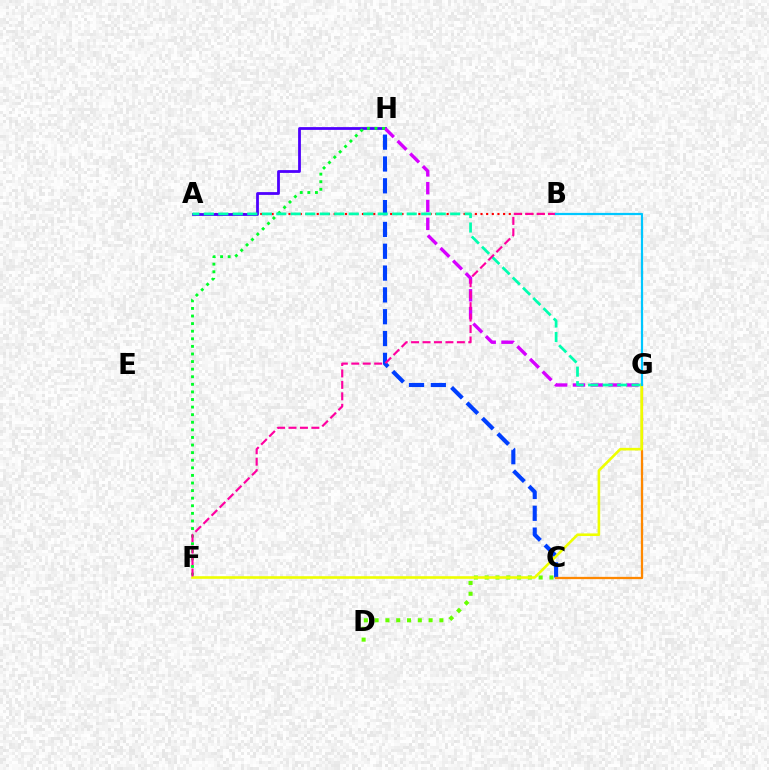{('A', 'B'): [{'color': '#ff0000', 'line_style': 'dotted', 'thickness': 1.53}], ('A', 'H'): [{'color': '#4f00ff', 'line_style': 'solid', 'thickness': 2.01}], ('G', 'H'): [{'color': '#d600ff', 'line_style': 'dashed', 'thickness': 2.42}], ('C', 'H'): [{'color': '#003fff', 'line_style': 'dashed', 'thickness': 2.96}], ('C', 'G'): [{'color': '#ff8800', 'line_style': 'solid', 'thickness': 1.63}], ('F', 'H'): [{'color': '#00ff27', 'line_style': 'dotted', 'thickness': 2.06}], ('A', 'G'): [{'color': '#00ffaf', 'line_style': 'dashed', 'thickness': 1.97}], ('C', 'D'): [{'color': '#66ff00', 'line_style': 'dotted', 'thickness': 2.93}], ('F', 'G'): [{'color': '#eeff00', 'line_style': 'solid', 'thickness': 1.87}], ('B', 'F'): [{'color': '#ff00a0', 'line_style': 'dashed', 'thickness': 1.55}], ('B', 'G'): [{'color': '#00c7ff', 'line_style': 'solid', 'thickness': 1.6}]}